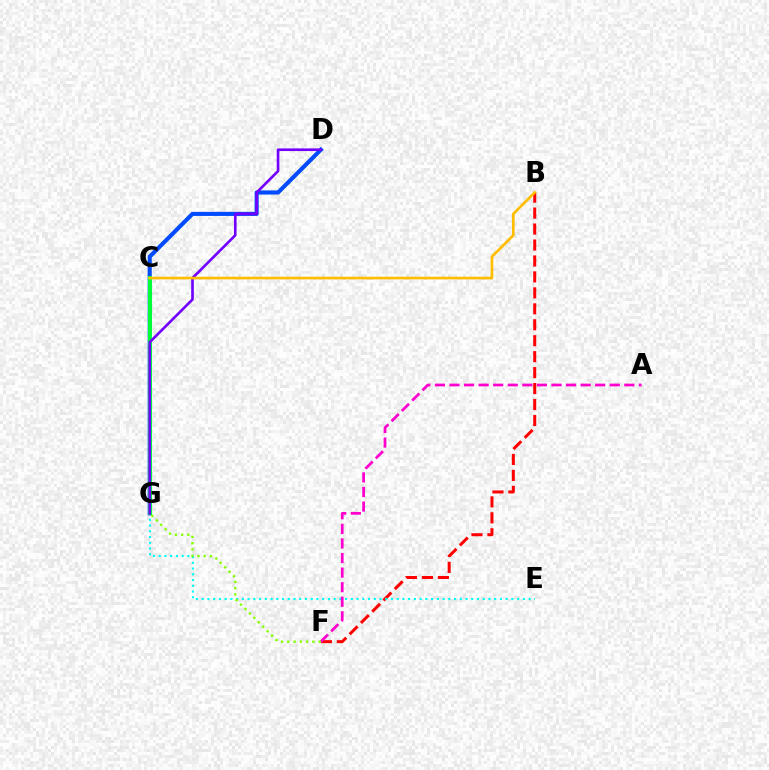{('B', 'F'): [{'color': '#ff0000', 'line_style': 'dashed', 'thickness': 2.17}], ('D', 'G'): [{'color': '#004bff', 'line_style': 'solid', 'thickness': 2.94}, {'color': '#7200ff', 'line_style': 'solid', 'thickness': 1.91}], ('E', 'G'): [{'color': '#00fff6', 'line_style': 'dotted', 'thickness': 1.56}], ('C', 'G'): [{'color': '#00ff39', 'line_style': 'solid', 'thickness': 2.93}], ('A', 'F'): [{'color': '#ff00cf', 'line_style': 'dashed', 'thickness': 1.98}], ('B', 'C'): [{'color': '#ffbd00', 'line_style': 'solid', 'thickness': 1.92}], ('F', 'G'): [{'color': '#84ff00', 'line_style': 'dotted', 'thickness': 1.7}]}